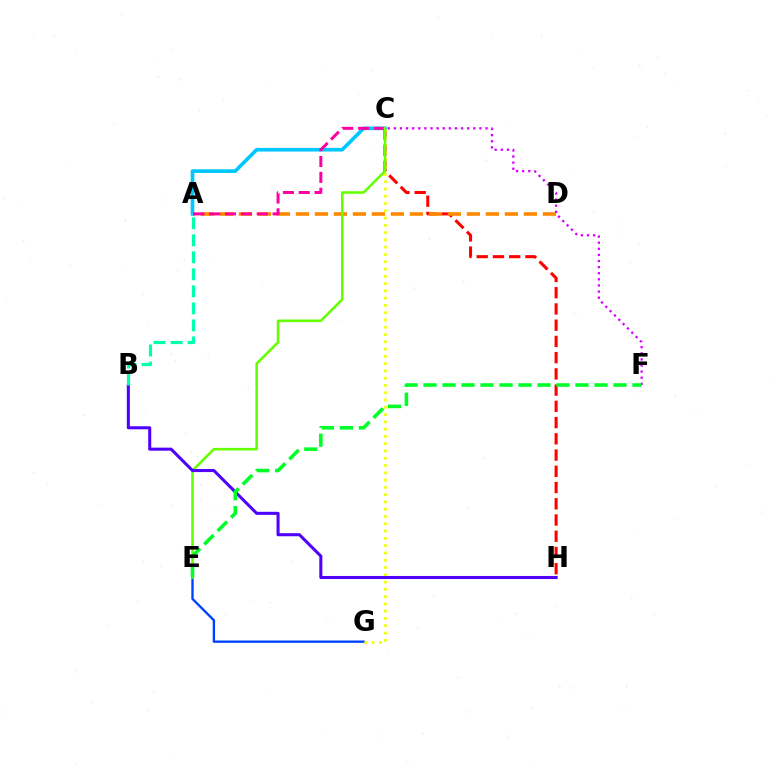{('C', 'H'): [{'color': '#ff0000', 'line_style': 'dashed', 'thickness': 2.21}], ('A', 'D'): [{'color': '#ff8800', 'line_style': 'dashed', 'thickness': 2.58}], ('E', 'G'): [{'color': '#003fff', 'line_style': 'solid', 'thickness': 1.69}], ('A', 'C'): [{'color': '#00c7ff', 'line_style': 'solid', 'thickness': 2.63}, {'color': '#ff00a0', 'line_style': 'dashed', 'thickness': 2.15}], ('C', 'F'): [{'color': '#d600ff', 'line_style': 'dotted', 'thickness': 1.66}], ('C', 'G'): [{'color': '#eeff00', 'line_style': 'dotted', 'thickness': 1.98}], ('C', 'E'): [{'color': '#66ff00', 'line_style': 'solid', 'thickness': 1.86}], ('B', 'H'): [{'color': '#4f00ff', 'line_style': 'solid', 'thickness': 2.19}], ('A', 'B'): [{'color': '#00ffaf', 'line_style': 'dashed', 'thickness': 2.31}], ('E', 'F'): [{'color': '#00ff27', 'line_style': 'dashed', 'thickness': 2.58}]}